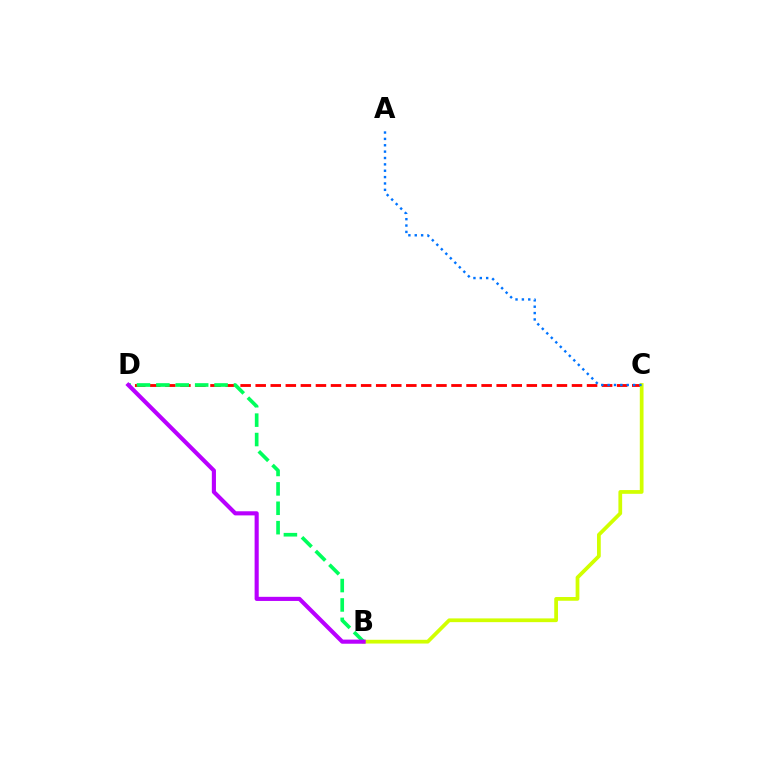{('C', 'D'): [{'color': '#ff0000', 'line_style': 'dashed', 'thickness': 2.05}], ('B', 'C'): [{'color': '#d1ff00', 'line_style': 'solid', 'thickness': 2.7}], ('A', 'C'): [{'color': '#0074ff', 'line_style': 'dotted', 'thickness': 1.73}], ('B', 'D'): [{'color': '#00ff5c', 'line_style': 'dashed', 'thickness': 2.64}, {'color': '#b900ff', 'line_style': 'solid', 'thickness': 2.97}]}